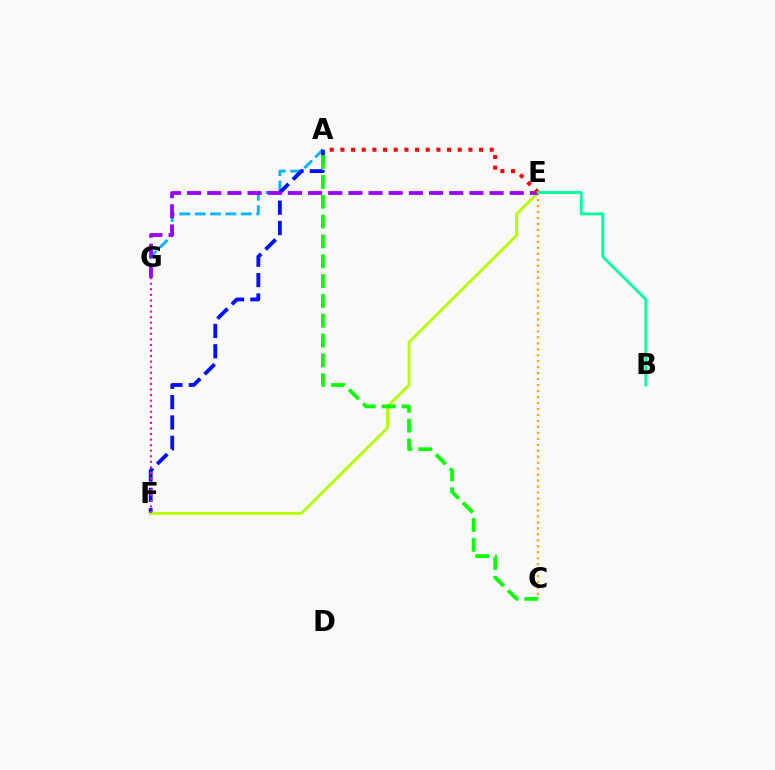{('C', 'E'): [{'color': '#ffa500', 'line_style': 'dotted', 'thickness': 1.62}], ('A', 'G'): [{'color': '#00b5ff', 'line_style': 'dashed', 'thickness': 2.09}], ('A', 'F'): [{'color': '#0010ff', 'line_style': 'dashed', 'thickness': 2.76}], ('E', 'F'): [{'color': '#b3ff00', 'line_style': 'solid', 'thickness': 2.07}], ('E', 'G'): [{'color': '#9b00ff', 'line_style': 'dashed', 'thickness': 2.74}], ('A', 'E'): [{'color': '#ff0000', 'line_style': 'dotted', 'thickness': 2.9}], ('F', 'G'): [{'color': '#ff00bd', 'line_style': 'dotted', 'thickness': 1.51}], ('A', 'C'): [{'color': '#08ff00', 'line_style': 'dashed', 'thickness': 2.69}], ('B', 'E'): [{'color': '#00ff9d', 'line_style': 'solid', 'thickness': 2.07}]}